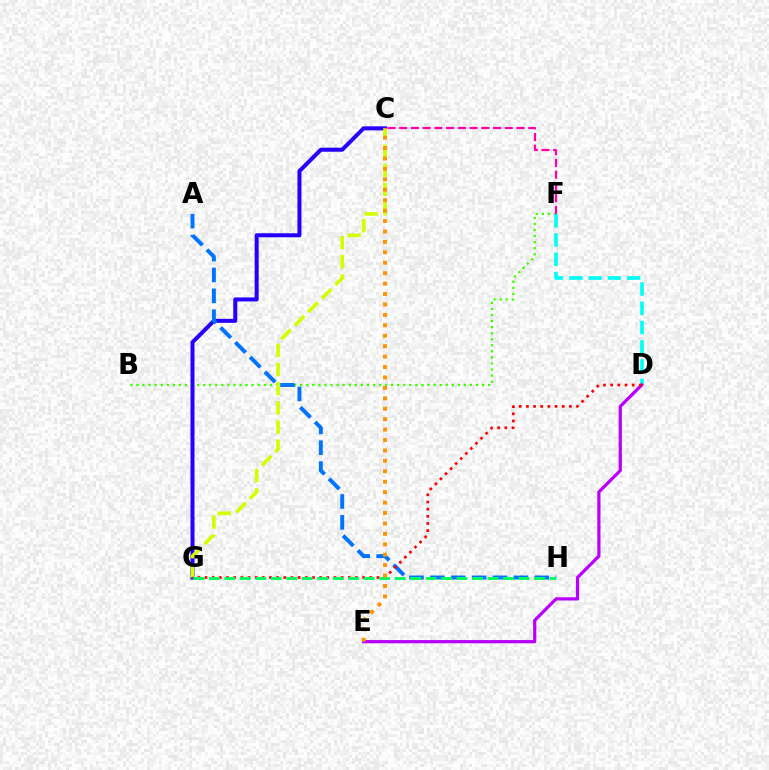{('B', 'F'): [{'color': '#3dff00', 'line_style': 'dotted', 'thickness': 1.65}], ('C', 'G'): [{'color': '#2500ff', 'line_style': 'solid', 'thickness': 2.89}, {'color': '#d1ff00', 'line_style': 'dashed', 'thickness': 2.61}], ('A', 'H'): [{'color': '#0074ff', 'line_style': 'dashed', 'thickness': 2.84}], ('C', 'F'): [{'color': '#ff00ac', 'line_style': 'dashed', 'thickness': 1.59}], ('D', 'F'): [{'color': '#00fff6', 'line_style': 'dashed', 'thickness': 2.62}], ('D', 'E'): [{'color': '#b900ff', 'line_style': 'solid', 'thickness': 2.31}], ('D', 'G'): [{'color': '#ff0000', 'line_style': 'dotted', 'thickness': 1.95}], ('G', 'H'): [{'color': '#00ff5c', 'line_style': 'dashed', 'thickness': 2.1}], ('C', 'E'): [{'color': '#ff9400', 'line_style': 'dotted', 'thickness': 2.83}]}